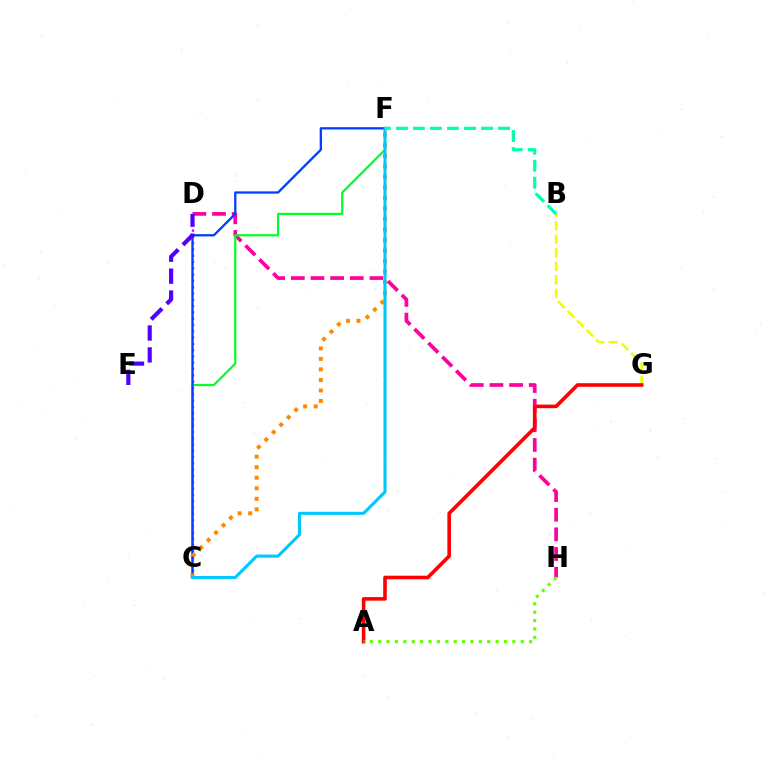{('D', 'H'): [{'color': '#ff00a0', 'line_style': 'dashed', 'thickness': 2.67}], ('B', 'G'): [{'color': '#eeff00', 'line_style': 'dashed', 'thickness': 1.83}], ('C', 'D'): [{'color': '#d600ff', 'line_style': 'dotted', 'thickness': 1.71}], ('C', 'F'): [{'color': '#00ff27', 'line_style': 'solid', 'thickness': 1.58}, {'color': '#003fff', 'line_style': 'solid', 'thickness': 1.66}, {'color': '#ff8800', 'line_style': 'dotted', 'thickness': 2.86}, {'color': '#00c7ff', 'line_style': 'solid', 'thickness': 2.21}], ('A', 'G'): [{'color': '#ff0000', 'line_style': 'solid', 'thickness': 2.59}], ('D', 'E'): [{'color': '#4f00ff', 'line_style': 'dashed', 'thickness': 2.98}], ('B', 'F'): [{'color': '#00ffaf', 'line_style': 'dashed', 'thickness': 2.31}], ('A', 'H'): [{'color': '#66ff00', 'line_style': 'dotted', 'thickness': 2.28}]}